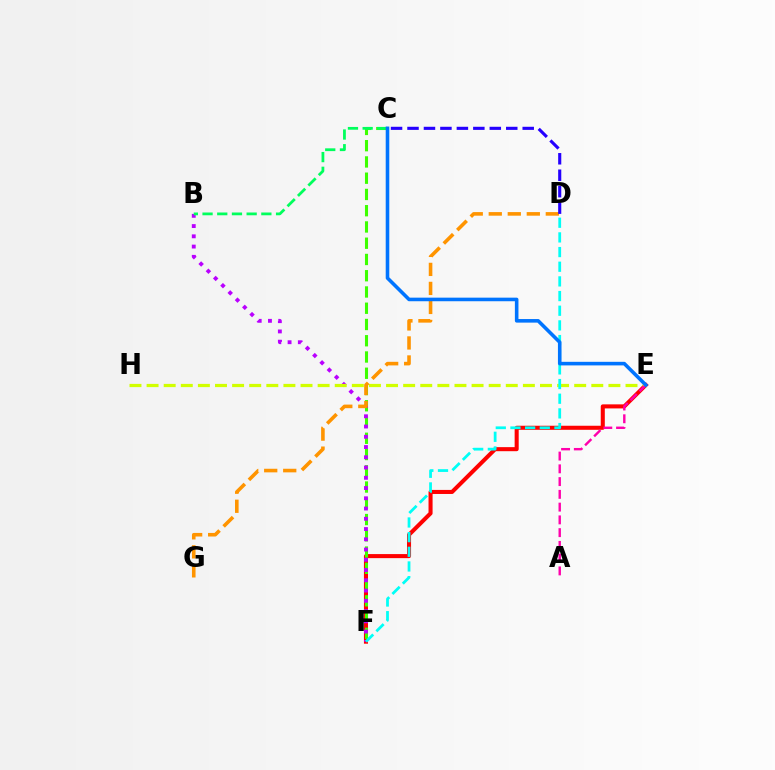{('E', 'F'): [{'color': '#ff0000', 'line_style': 'solid', 'thickness': 2.92}], ('C', 'F'): [{'color': '#3dff00', 'line_style': 'dashed', 'thickness': 2.21}], ('B', 'F'): [{'color': '#b900ff', 'line_style': 'dotted', 'thickness': 2.79}], ('E', 'H'): [{'color': '#d1ff00', 'line_style': 'dashed', 'thickness': 2.32}], ('D', 'G'): [{'color': '#ff9400', 'line_style': 'dashed', 'thickness': 2.58}], ('D', 'F'): [{'color': '#00fff6', 'line_style': 'dashed', 'thickness': 1.99}], ('B', 'C'): [{'color': '#00ff5c', 'line_style': 'dashed', 'thickness': 2.0}], ('A', 'E'): [{'color': '#ff00ac', 'line_style': 'dashed', 'thickness': 1.73}], ('C', 'D'): [{'color': '#2500ff', 'line_style': 'dashed', 'thickness': 2.24}], ('C', 'E'): [{'color': '#0074ff', 'line_style': 'solid', 'thickness': 2.58}]}